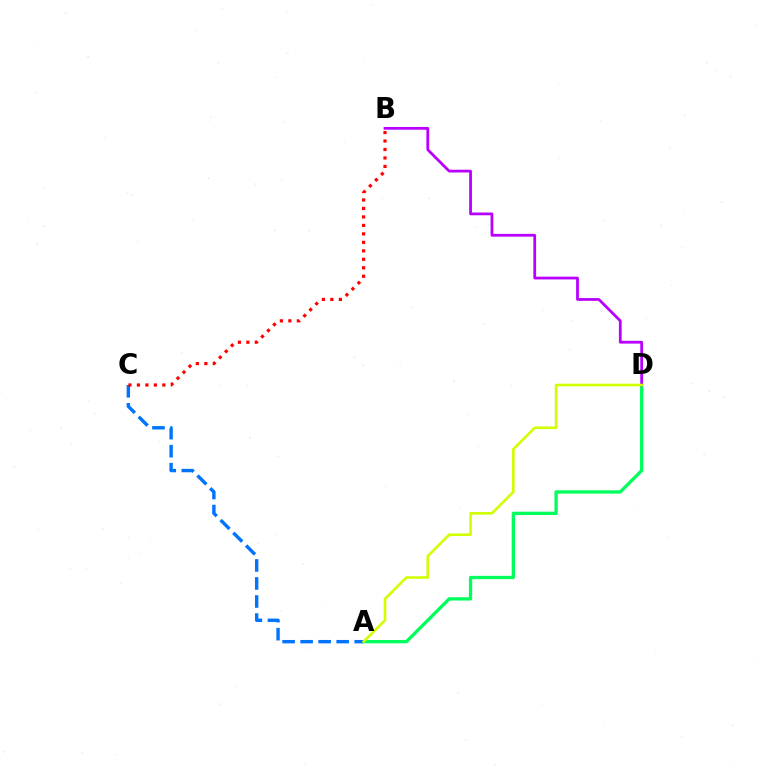{('A', 'D'): [{'color': '#00ff5c', 'line_style': 'solid', 'thickness': 2.38}, {'color': '#d1ff00', 'line_style': 'solid', 'thickness': 1.87}], ('B', 'D'): [{'color': '#b900ff', 'line_style': 'solid', 'thickness': 1.99}], ('A', 'C'): [{'color': '#0074ff', 'line_style': 'dashed', 'thickness': 2.45}], ('B', 'C'): [{'color': '#ff0000', 'line_style': 'dotted', 'thickness': 2.3}]}